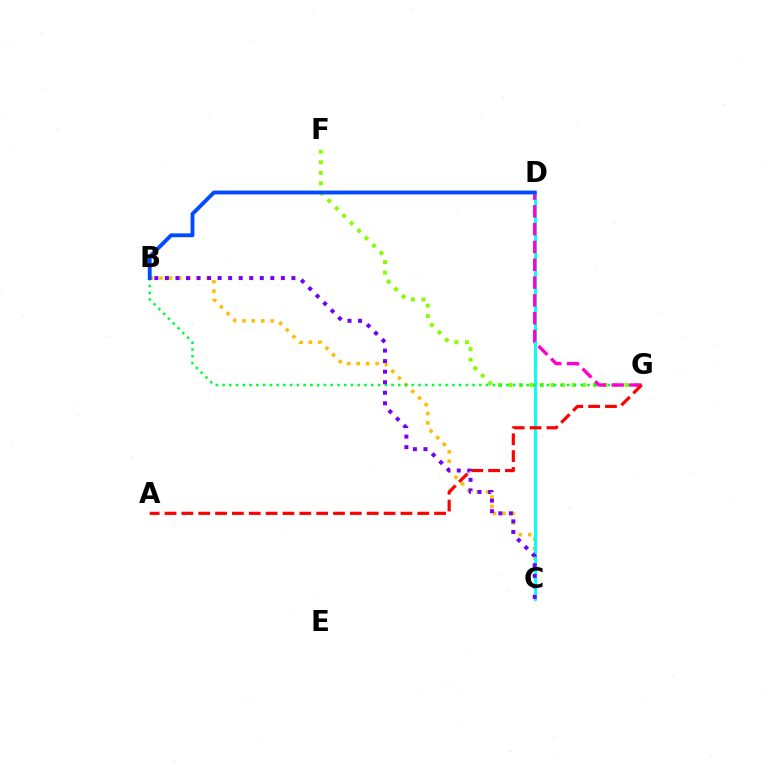{('B', 'C'): [{'color': '#ffbd00', 'line_style': 'dotted', 'thickness': 2.56}, {'color': '#7200ff', 'line_style': 'dotted', 'thickness': 2.86}], ('C', 'D'): [{'color': '#00fff6', 'line_style': 'solid', 'thickness': 2.09}], ('F', 'G'): [{'color': '#84ff00', 'line_style': 'dotted', 'thickness': 2.86}], ('B', 'G'): [{'color': '#00ff39', 'line_style': 'dotted', 'thickness': 1.84}], ('D', 'G'): [{'color': '#ff00cf', 'line_style': 'dashed', 'thickness': 2.42}], ('B', 'D'): [{'color': '#004bff', 'line_style': 'solid', 'thickness': 2.78}], ('A', 'G'): [{'color': '#ff0000', 'line_style': 'dashed', 'thickness': 2.29}]}